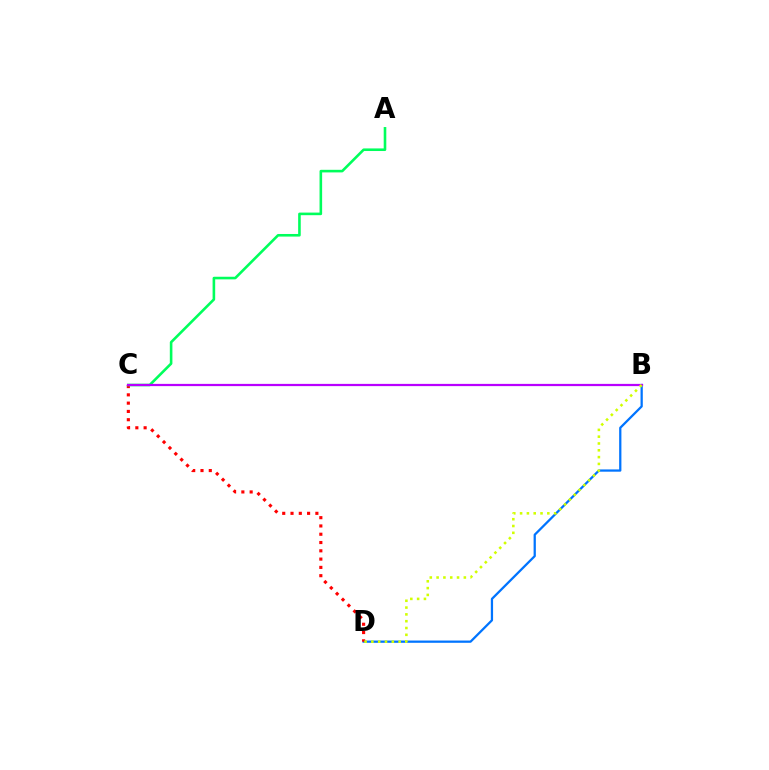{('B', 'D'): [{'color': '#0074ff', 'line_style': 'solid', 'thickness': 1.63}, {'color': '#d1ff00', 'line_style': 'dotted', 'thickness': 1.85}], ('C', 'D'): [{'color': '#ff0000', 'line_style': 'dotted', 'thickness': 2.25}], ('A', 'C'): [{'color': '#00ff5c', 'line_style': 'solid', 'thickness': 1.87}], ('B', 'C'): [{'color': '#b900ff', 'line_style': 'solid', 'thickness': 1.61}]}